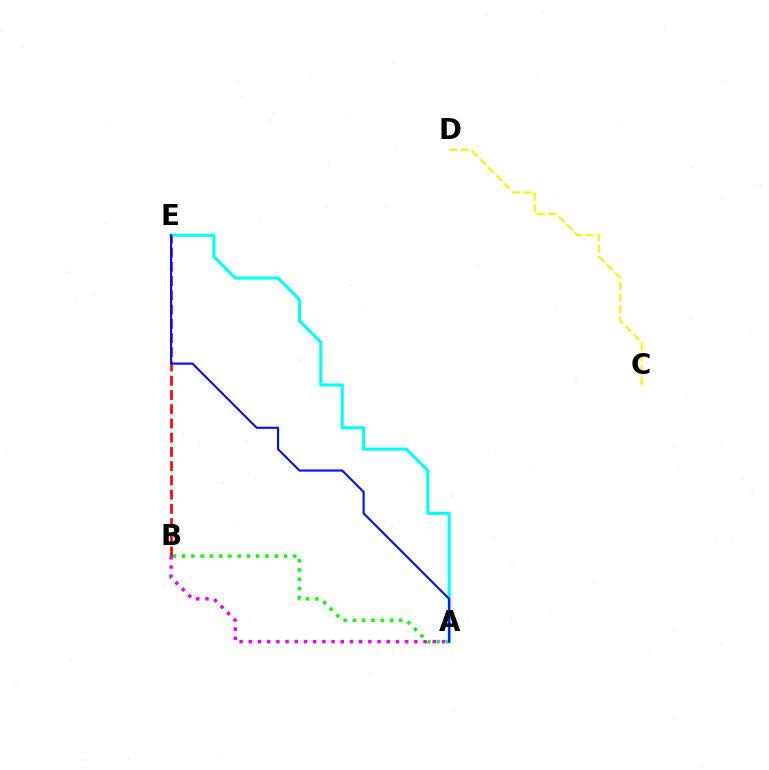{('A', 'B'): [{'color': '#08ff00', 'line_style': 'dotted', 'thickness': 2.52}, {'color': '#ee00ff', 'line_style': 'dotted', 'thickness': 2.5}], ('C', 'D'): [{'color': '#fcf500', 'line_style': 'dashed', 'thickness': 1.56}], ('B', 'E'): [{'color': '#ff0000', 'line_style': 'dashed', 'thickness': 1.93}], ('A', 'E'): [{'color': '#00fff6', 'line_style': 'solid', 'thickness': 2.22}, {'color': '#0010ff', 'line_style': 'solid', 'thickness': 1.53}]}